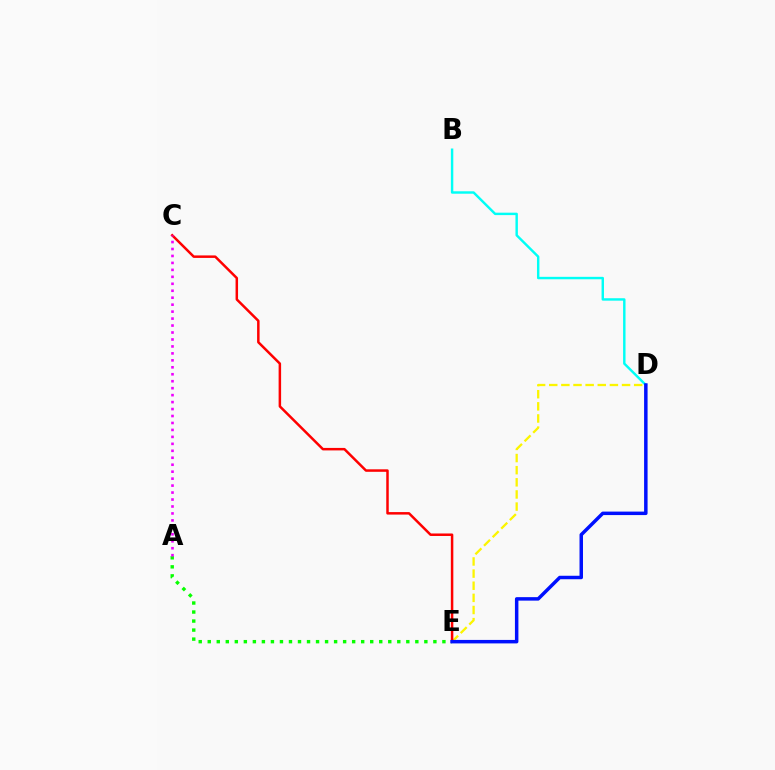{('D', 'E'): [{'color': '#fcf500', 'line_style': 'dashed', 'thickness': 1.65}, {'color': '#0010ff', 'line_style': 'solid', 'thickness': 2.5}], ('B', 'D'): [{'color': '#00fff6', 'line_style': 'solid', 'thickness': 1.75}], ('C', 'E'): [{'color': '#ff0000', 'line_style': 'solid', 'thickness': 1.8}], ('A', 'E'): [{'color': '#08ff00', 'line_style': 'dotted', 'thickness': 2.45}], ('A', 'C'): [{'color': '#ee00ff', 'line_style': 'dotted', 'thickness': 1.89}]}